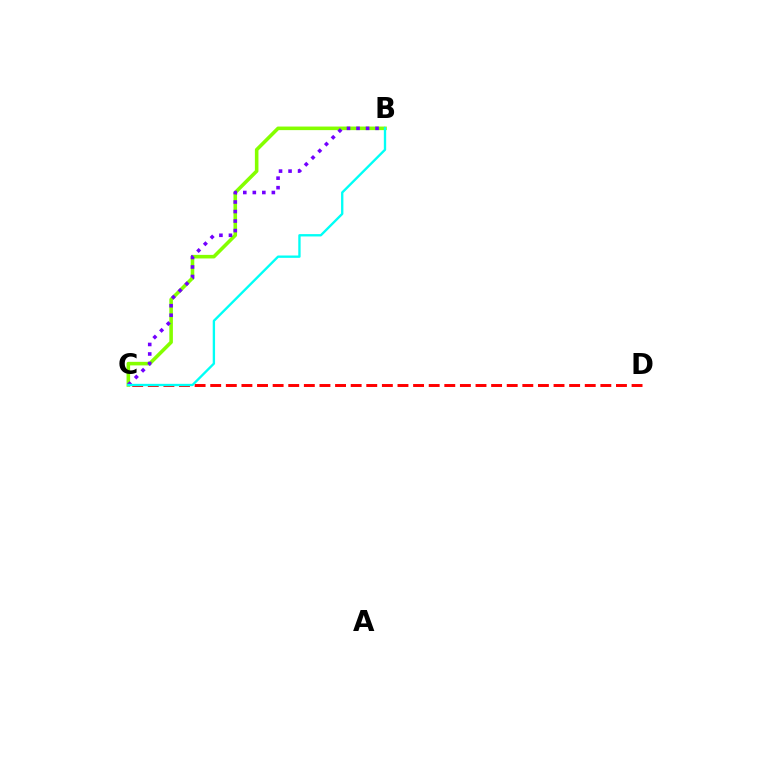{('B', 'C'): [{'color': '#84ff00', 'line_style': 'solid', 'thickness': 2.57}, {'color': '#7200ff', 'line_style': 'dotted', 'thickness': 2.59}, {'color': '#00fff6', 'line_style': 'solid', 'thickness': 1.69}], ('C', 'D'): [{'color': '#ff0000', 'line_style': 'dashed', 'thickness': 2.12}]}